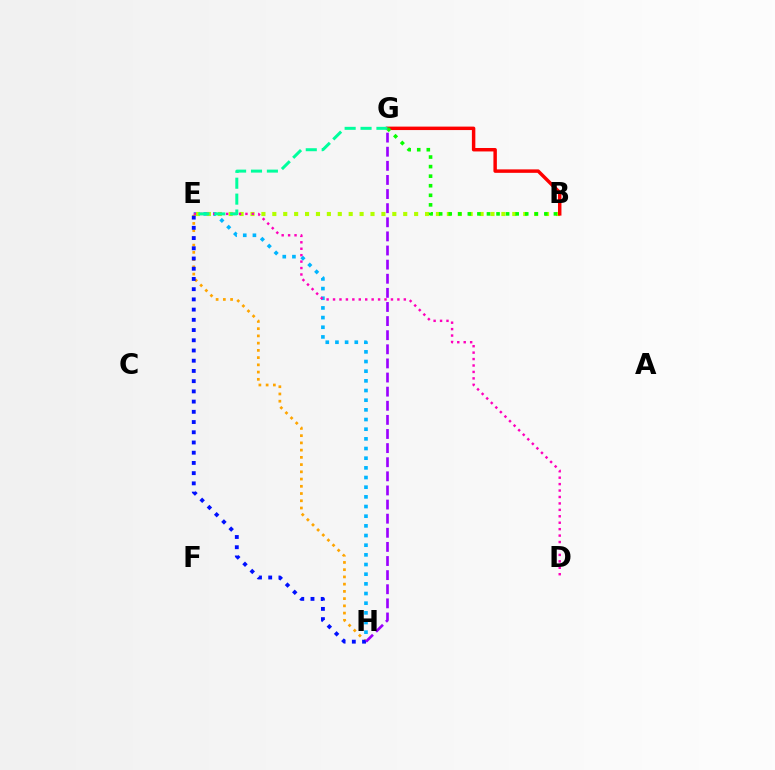{('E', 'H'): [{'color': '#00b5ff', 'line_style': 'dotted', 'thickness': 2.63}, {'color': '#ffa500', 'line_style': 'dotted', 'thickness': 1.97}, {'color': '#0010ff', 'line_style': 'dotted', 'thickness': 2.78}], ('B', 'E'): [{'color': '#b3ff00', 'line_style': 'dotted', 'thickness': 2.96}], ('D', 'E'): [{'color': '#ff00bd', 'line_style': 'dotted', 'thickness': 1.75}], ('B', 'G'): [{'color': '#ff0000', 'line_style': 'solid', 'thickness': 2.49}, {'color': '#08ff00', 'line_style': 'dotted', 'thickness': 2.6}], ('E', 'G'): [{'color': '#00ff9d', 'line_style': 'dashed', 'thickness': 2.16}], ('G', 'H'): [{'color': '#9b00ff', 'line_style': 'dashed', 'thickness': 1.92}]}